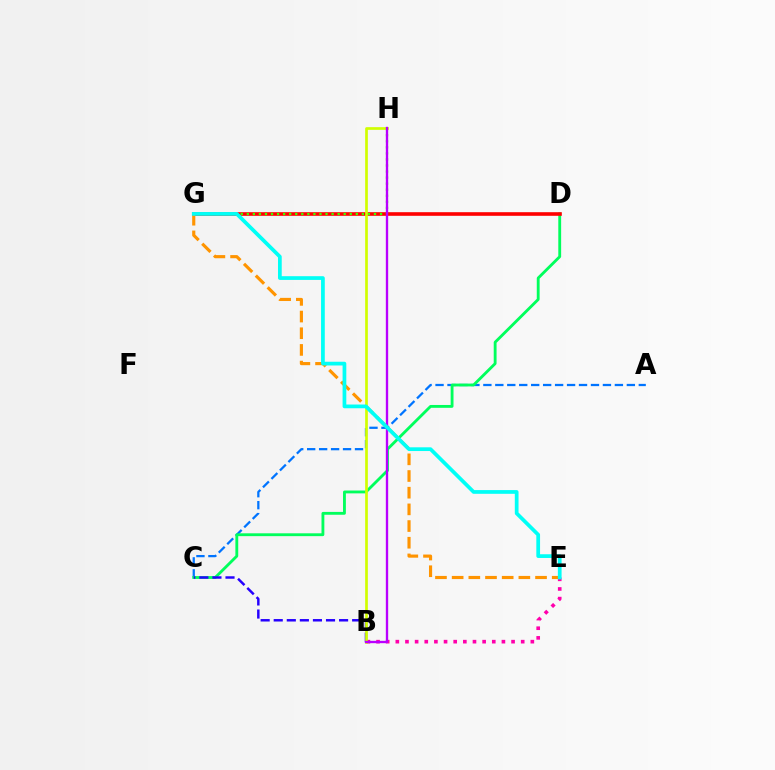{('A', 'C'): [{'color': '#0074ff', 'line_style': 'dashed', 'thickness': 1.62}], ('B', 'E'): [{'color': '#ff00ac', 'line_style': 'dotted', 'thickness': 2.62}], ('C', 'D'): [{'color': '#00ff5c', 'line_style': 'solid', 'thickness': 2.05}], ('D', 'G'): [{'color': '#ff0000', 'line_style': 'solid', 'thickness': 2.6}], ('G', 'H'): [{'color': '#3dff00', 'line_style': 'dotted', 'thickness': 1.65}], ('B', 'C'): [{'color': '#2500ff', 'line_style': 'dashed', 'thickness': 1.78}], ('E', 'G'): [{'color': '#ff9400', 'line_style': 'dashed', 'thickness': 2.27}, {'color': '#00fff6', 'line_style': 'solid', 'thickness': 2.68}], ('B', 'H'): [{'color': '#d1ff00', 'line_style': 'solid', 'thickness': 1.93}, {'color': '#b900ff', 'line_style': 'solid', 'thickness': 1.69}]}